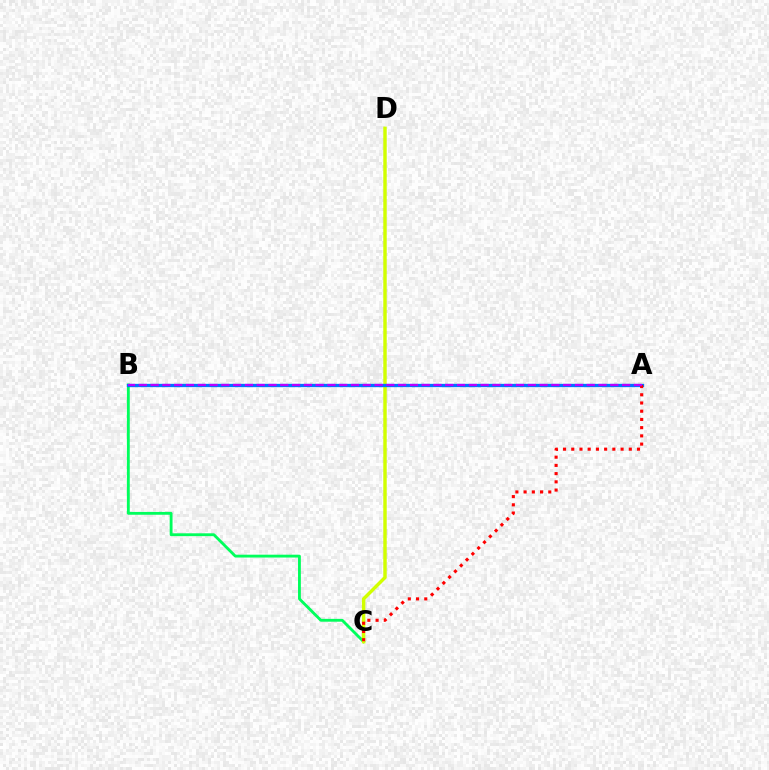{('B', 'C'): [{'color': '#00ff5c', 'line_style': 'solid', 'thickness': 2.04}], ('C', 'D'): [{'color': '#d1ff00', 'line_style': 'solid', 'thickness': 2.48}], ('A', 'B'): [{'color': '#0074ff', 'line_style': 'solid', 'thickness': 2.38}, {'color': '#b900ff', 'line_style': 'dashed', 'thickness': 1.6}], ('A', 'C'): [{'color': '#ff0000', 'line_style': 'dotted', 'thickness': 2.23}]}